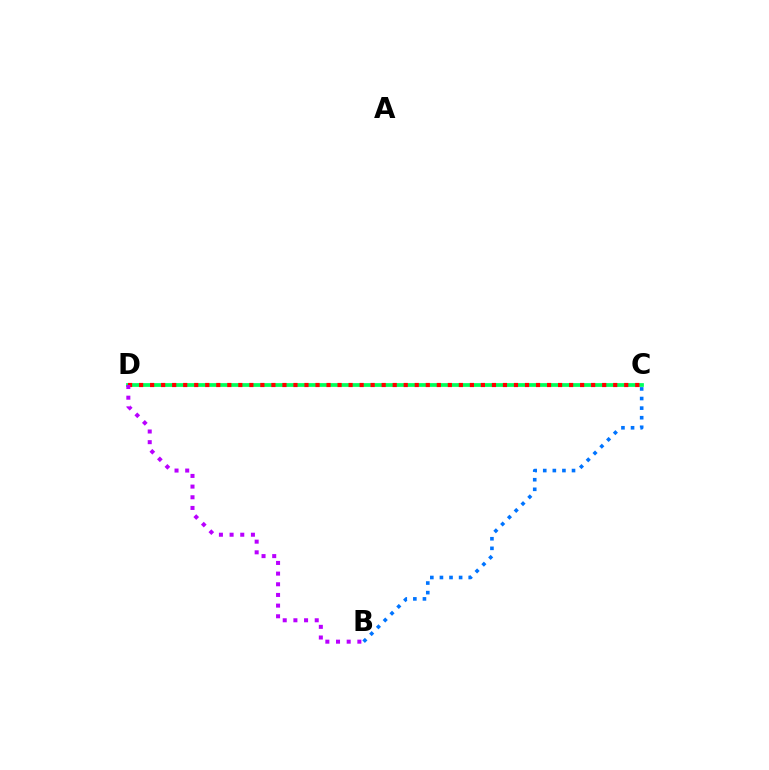{('C', 'D'): [{'color': '#d1ff00', 'line_style': 'dotted', 'thickness': 1.61}, {'color': '#00ff5c', 'line_style': 'solid', 'thickness': 2.7}, {'color': '#ff0000', 'line_style': 'dotted', 'thickness': 3.0}], ('B', 'C'): [{'color': '#0074ff', 'line_style': 'dotted', 'thickness': 2.61}], ('B', 'D'): [{'color': '#b900ff', 'line_style': 'dotted', 'thickness': 2.9}]}